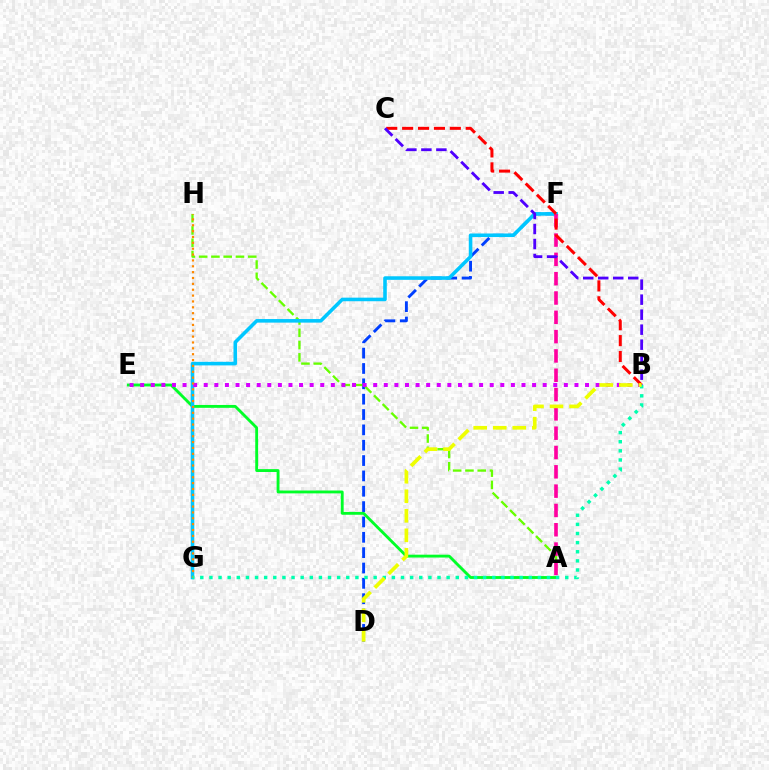{('D', 'F'): [{'color': '#003fff', 'line_style': 'dashed', 'thickness': 2.09}], ('A', 'H'): [{'color': '#66ff00', 'line_style': 'dashed', 'thickness': 1.67}], ('A', 'E'): [{'color': '#00ff27', 'line_style': 'solid', 'thickness': 2.06}], ('F', 'G'): [{'color': '#00c7ff', 'line_style': 'solid', 'thickness': 2.58}], ('B', 'E'): [{'color': '#d600ff', 'line_style': 'dotted', 'thickness': 2.88}], ('G', 'H'): [{'color': '#ff8800', 'line_style': 'dotted', 'thickness': 1.59}], ('A', 'F'): [{'color': '#ff00a0', 'line_style': 'dashed', 'thickness': 2.62}], ('B', 'G'): [{'color': '#00ffaf', 'line_style': 'dotted', 'thickness': 2.48}], ('B', 'C'): [{'color': '#ff0000', 'line_style': 'dashed', 'thickness': 2.16}, {'color': '#4f00ff', 'line_style': 'dashed', 'thickness': 2.04}], ('B', 'D'): [{'color': '#eeff00', 'line_style': 'dashed', 'thickness': 2.65}]}